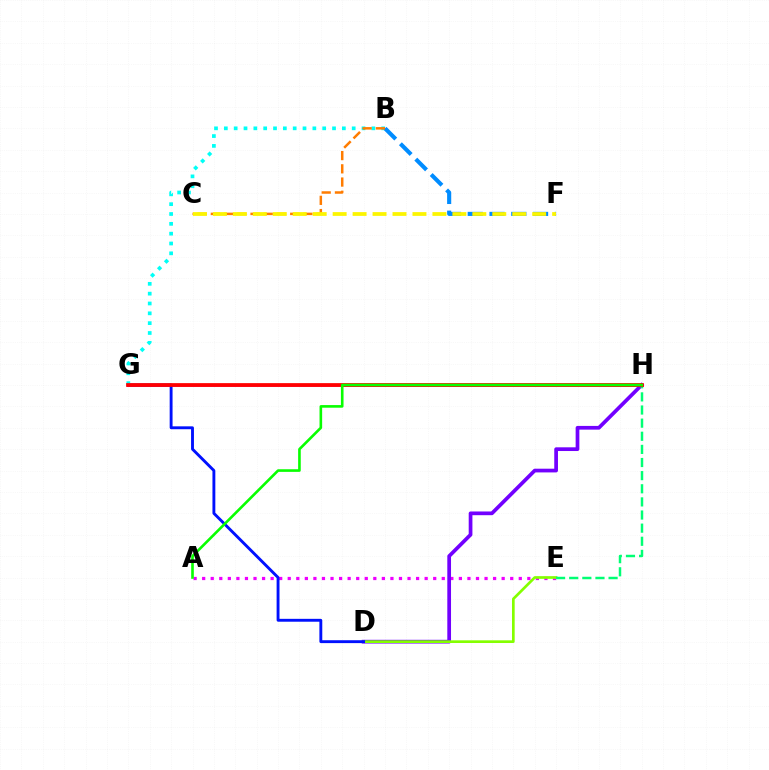{('G', 'H'): [{'color': '#ff0094', 'line_style': 'solid', 'thickness': 1.86}, {'color': '#ff0000', 'line_style': 'solid', 'thickness': 2.7}], ('A', 'E'): [{'color': '#ee00ff', 'line_style': 'dotted', 'thickness': 2.32}], ('D', 'H'): [{'color': '#7200ff', 'line_style': 'solid', 'thickness': 2.68}], ('D', 'E'): [{'color': '#84ff00', 'line_style': 'solid', 'thickness': 1.93}], ('D', 'G'): [{'color': '#0010ff', 'line_style': 'solid', 'thickness': 2.08}], ('E', 'H'): [{'color': '#00ff74', 'line_style': 'dashed', 'thickness': 1.78}], ('B', 'G'): [{'color': '#00fff6', 'line_style': 'dotted', 'thickness': 2.67}], ('B', 'F'): [{'color': '#008cff', 'line_style': 'dashed', 'thickness': 2.96}], ('B', 'C'): [{'color': '#ff7c00', 'line_style': 'dashed', 'thickness': 1.8}], ('A', 'H'): [{'color': '#08ff00', 'line_style': 'solid', 'thickness': 1.89}], ('C', 'F'): [{'color': '#fcf500', 'line_style': 'dashed', 'thickness': 2.71}]}